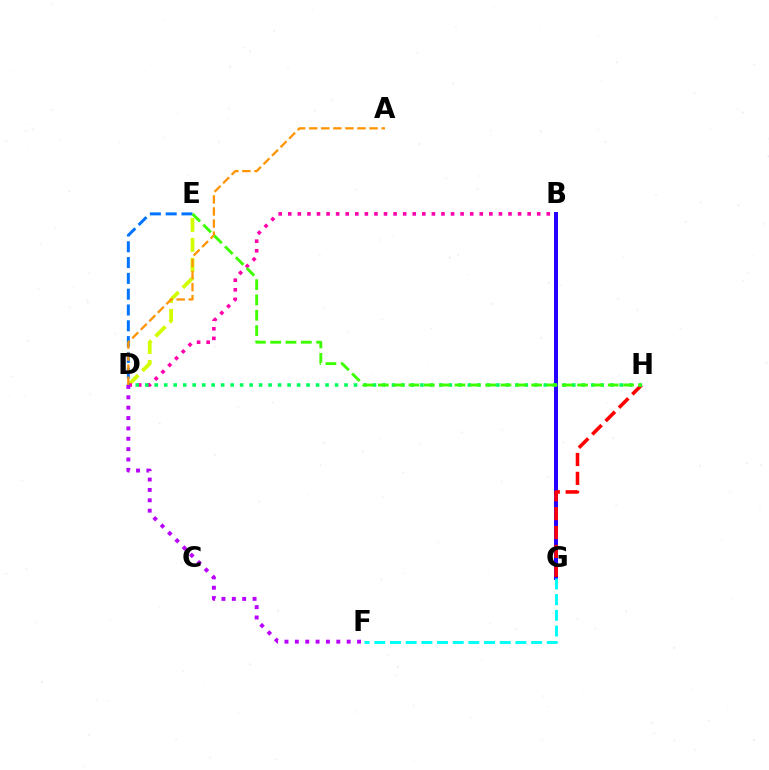{('B', 'G'): [{'color': '#2500ff', 'line_style': 'solid', 'thickness': 2.87}], ('F', 'G'): [{'color': '#00fff6', 'line_style': 'dashed', 'thickness': 2.13}], ('D', 'E'): [{'color': '#d1ff00', 'line_style': 'dashed', 'thickness': 2.71}, {'color': '#0074ff', 'line_style': 'dashed', 'thickness': 2.15}], ('B', 'D'): [{'color': '#ff00ac', 'line_style': 'dotted', 'thickness': 2.6}], ('G', 'H'): [{'color': '#ff0000', 'line_style': 'dashed', 'thickness': 2.57}], ('D', 'H'): [{'color': '#00ff5c', 'line_style': 'dotted', 'thickness': 2.58}], ('D', 'F'): [{'color': '#b900ff', 'line_style': 'dotted', 'thickness': 2.82}], ('A', 'D'): [{'color': '#ff9400', 'line_style': 'dashed', 'thickness': 1.64}], ('E', 'H'): [{'color': '#3dff00', 'line_style': 'dashed', 'thickness': 2.08}]}